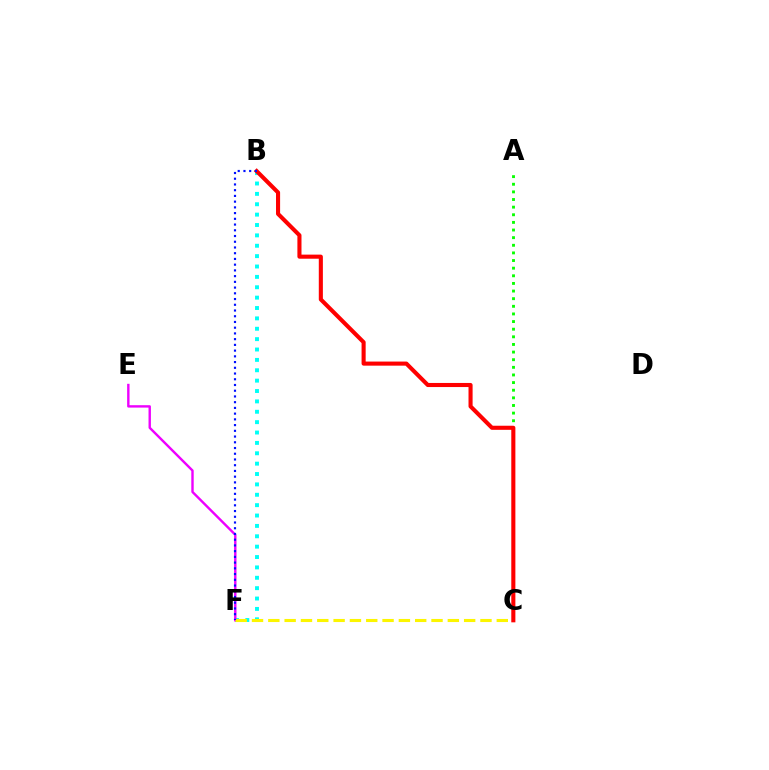{('B', 'F'): [{'color': '#00fff6', 'line_style': 'dotted', 'thickness': 2.82}, {'color': '#0010ff', 'line_style': 'dotted', 'thickness': 1.56}], ('E', 'F'): [{'color': '#ee00ff', 'line_style': 'solid', 'thickness': 1.73}], ('C', 'F'): [{'color': '#fcf500', 'line_style': 'dashed', 'thickness': 2.22}], ('A', 'C'): [{'color': '#08ff00', 'line_style': 'dotted', 'thickness': 2.07}], ('B', 'C'): [{'color': '#ff0000', 'line_style': 'solid', 'thickness': 2.94}]}